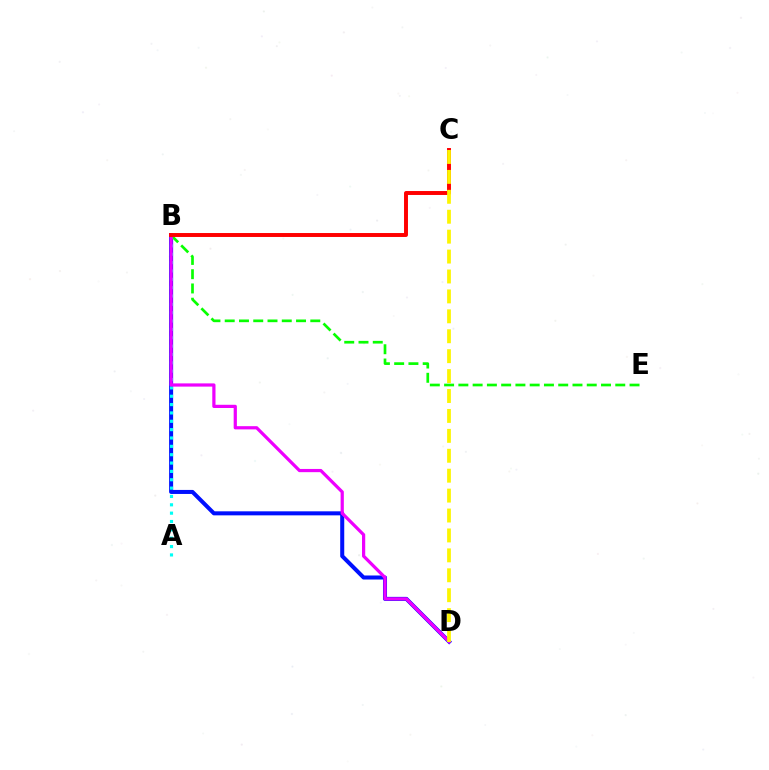{('B', 'D'): [{'color': '#0010ff', 'line_style': 'solid', 'thickness': 2.9}, {'color': '#ee00ff', 'line_style': 'solid', 'thickness': 2.32}], ('A', 'B'): [{'color': '#00fff6', 'line_style': 'dotted', 'thickness': 2.27}], ('B', 'E'): [{'color': '#08ff00', 'line_style': 'dashed', 'thickness': 1.94}], ('B', 'C'): [{'color': '#ff0000', 'line_style': 'solid', 'thickness': 2.83}], ('C', 'D'): [{'color': '#fcf500', 'line_style': 'dashed', 'thickness': 2.71}]}